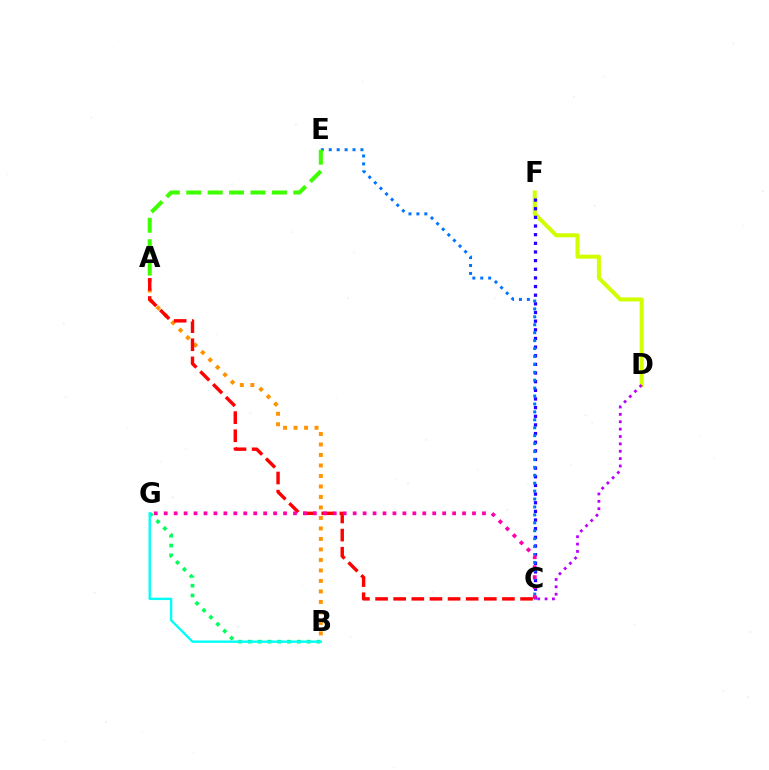{('B', 'G'): [{'color': '#00ff5c', 'line_style': 'dotted', 'thickness': 2.66}, {'color': '#00fff6', 'line_style': 'solid', 'thickness': 1.72}], ('D', 'F'): [{'color': '#d1ff00', 'line_style': 'solid', 'thickness': 2.9}], ('C', 'F'): [{'color': '#2500ff', 'line_style': 'dotted', 'thickness': 2.35}], ('A', 'B'): [{'color': '#ff9400', 'line_style': 'dotted', 'thickness': 2.85}], ('C', 'D'): [{'color': '#b900ff', 'line_style': 'dotted', 'thickness': 2.0}], ('C', 'E'): [{'color': '#0074ff', 'line_style': 'dotted', 'thickness': 2.15}], ('A', 'E'): [{'color': '#3dff00', 'line_style': 'dashed', 'thickness': 2.91}], ('A', 'C'): [{'color': '#ff0000', 'line_style': 'dashed', 'thickness': 2.46}], ('C', 'G'): [{'color': '#ff00ac', 'line_style': 'dotted', 'thickness': 2.7}]}